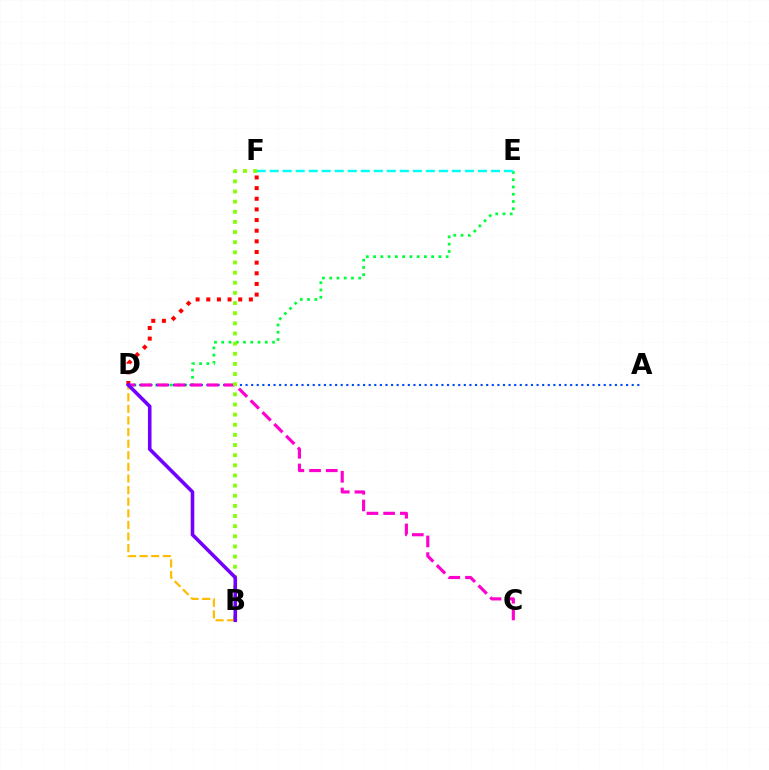{('D', 'F'): [{'color': '#ff0000', 'line_style': 'dotted', 'thickness': 2.89}], ('B', 'D'): [{'color': '#ffbd00', 'line_style': 'dashed', 'thickness': 1.58}, {'color': '#7200ff', 'line_style': 'solid', 'thickness': 2.58}], ('D', 'E'): [{'color': '#00ff39', 'line_style': 'dotted', 'thickness': 1.97}], ('A', 'D'): [{'color': '#004bff', 'line_style': 'dotted', 'thickness': 1.52}], ('E', 'F'): [{'color': '#00fff6', 'line_style': 'dashed', 'thickness': 1.77}], ('C', 'D'): [{'color': '#ff00cf', 'line_style': 'dashed', 'thickness': 2.27}], ('B', 'F'): [{'color': '#84ff00', 'line_style': 'dotted', 'thickness': 2.76}]}